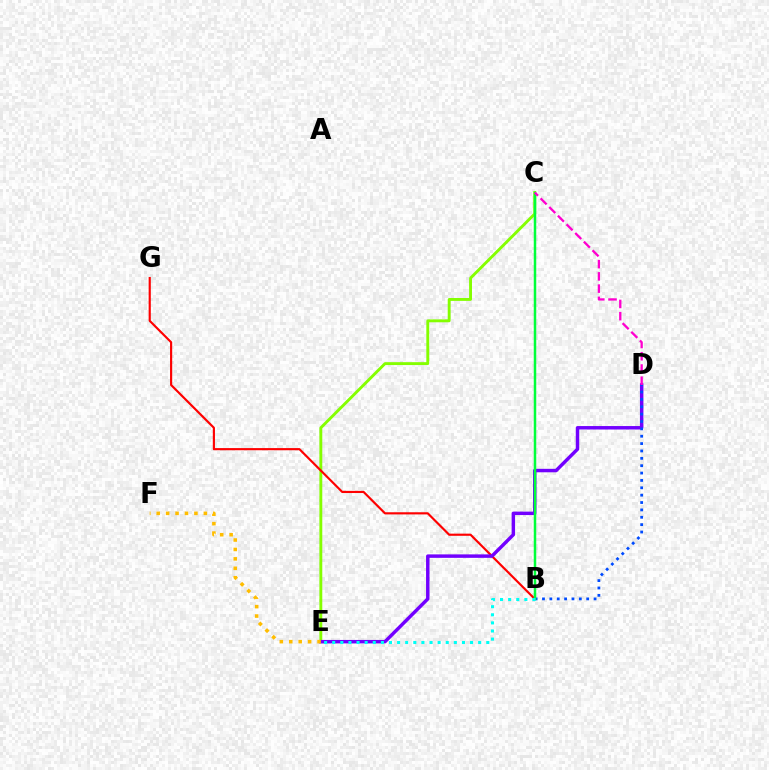{('C', 'E'): [{'color': '#84ff00', 'line_style': 'solid', 'thickness': 2.08}], ('B', 'G'): [{'color': '#ff0000', 'line_style': 'solid', 'thickness': 1.55}], ('D', 'E'): [{'color': '#7200ff', 'line_style': 'solid', 'thickness': 2.49}], ('B', 'D'): [{'color': '#004bff', 'line_style': 'dotted', 'thickness': 2.0}], ('B', 'C'): [{'color': '#00ff39', 'line_style': 'solid', 'thickness': 1.79}], ('C', 'D'): [{'color': '#ff00cf', 'line_style': 'dashed', 'thickness': 1.66}], ('B', 'E'): [{'color': '#00fff6', 'line_style': 'dotted', 'thickness': 2.2}], ('E', 'F'): [{'color': '#ffbd00', 'line_style': 'dotted', 'thickness': 2.56}]}